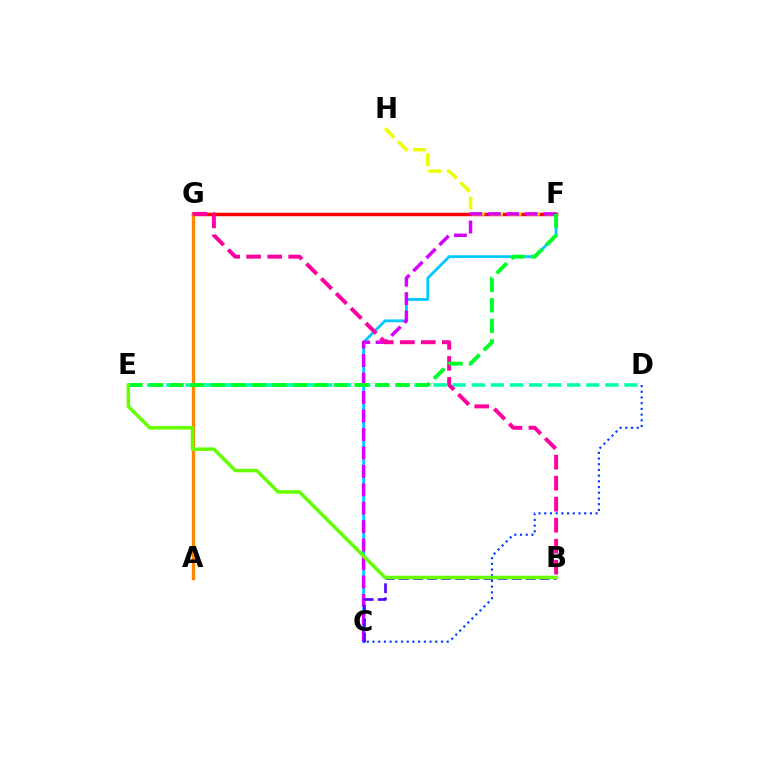{('C', 'F'): [{'color': '#00c7ff', 'line_style': 'solid', 'thickness': 2.01}, {'color': '#d600ff', 'line_style': 'dashed', 'thickness': 2.51}], ('F', 'G'): [{'color': '#ff0000', 'line_style': 'solid', 'thickness': 2.48}], ('F', 'H'): [{'color': '#eeff00', 'line_style': 'dashed', 'thickness': 2.5}], ('B', 'C'): [{'color': '#4f00ff', 'line_style': 'dashed', 'thickness': 1.91}], ('D', 'E'): [{'color': '#00ffaf', 'line_style': 'dashed', 'thickness': 2.59}], ('A', 'G'): [{'color': '#ff8800', 'line_style': 'solid', 'thickness': 2.42}], ('B', 'G'): [{'color': '#ff00a0', 'line_style': 'dashed', 'thickness': 2.85}], ('C', 'D'): [{'color': '#003fff', 'line_style': 'dotted', 'thickness': 1.55}], ('E', 'F'): [{'color': '#00ff27', 'line_style': 'dashed', 'thickness': 2.79}], ('B', 'E'): [{'color': '#66ff00', 'line_style': 'solid', 'thickness': 2.52}]}